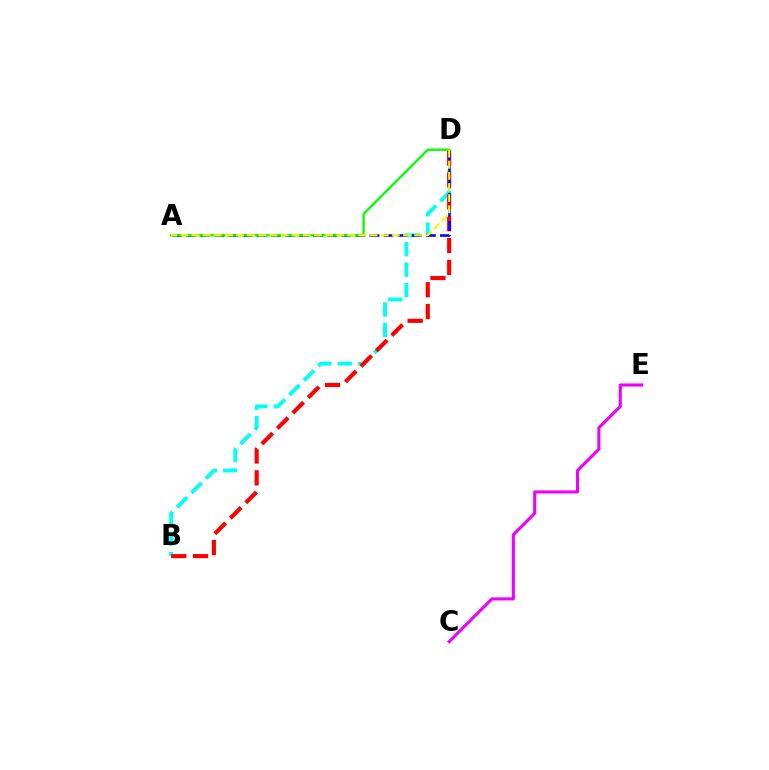{('B', 'D'): [{'color': '#00fff6', 'line_style': 'dashed', 'thickness': 2.78}, {'color': '#ff0000', 'line_style': 'dashed', 'thickness': 2.97}], ('A', 'D'): [{'color': '#0010ff', 'line_style': 'dashed', 'thickness': 1.92}, {'color': '#08ff00', 'line_style': 'solid', 'thickness': 1.68}, {'color': '#fcf500', 'line_style': 'dashed', 'thickness': 1.51}], ('C', 'E'): [{'color': '#ee00ff', 'line_style': 'solid', 'thickness': 2.21}]}